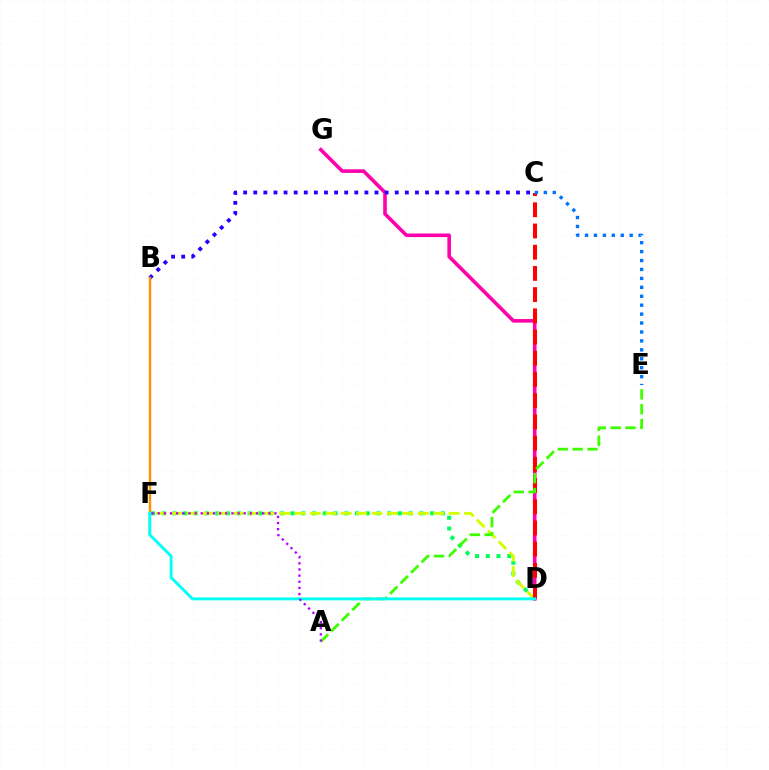{('D', 'G'): [{'color': '#ff00ac', 'line_style': 'solid', 'thickness': 2.59}], ('D', 'F'): [{'color': '#00ff5c', 'line_style': 'dotted', 'thickness': 2.92}, {'color': '#d1ff00', 'line_style': 'dashed', 'thickness': 2.09}, {'color': '#00fff6', 'line_style': 'solid', 'thickness': 2.1}], ('B', 'C'): [{'color': '#2500ff', 'line_style': 'dotted', 'thickness': 2.75}], ('B', 'F'): [{'color': '#ff9400', 'line_style': 'solid', 'thickness': 1.75}], ('C', 'D'): [{'color': '#ff0000', 'line_style': 'dashed', 'thickness': 2.88}], ('A', 'E'): [{'color': '#3dff00', 'line_style': 'dashed', 'thickness': 2.02}], ('C', 'E'): [{'color': '#0074ff', 'line_style': 'dotted', 'thickness': 2.43}], ('A', 'F'): [{'color': '#b900ff', 'line_style': 'dotted', 'thickness': 1.67}]}